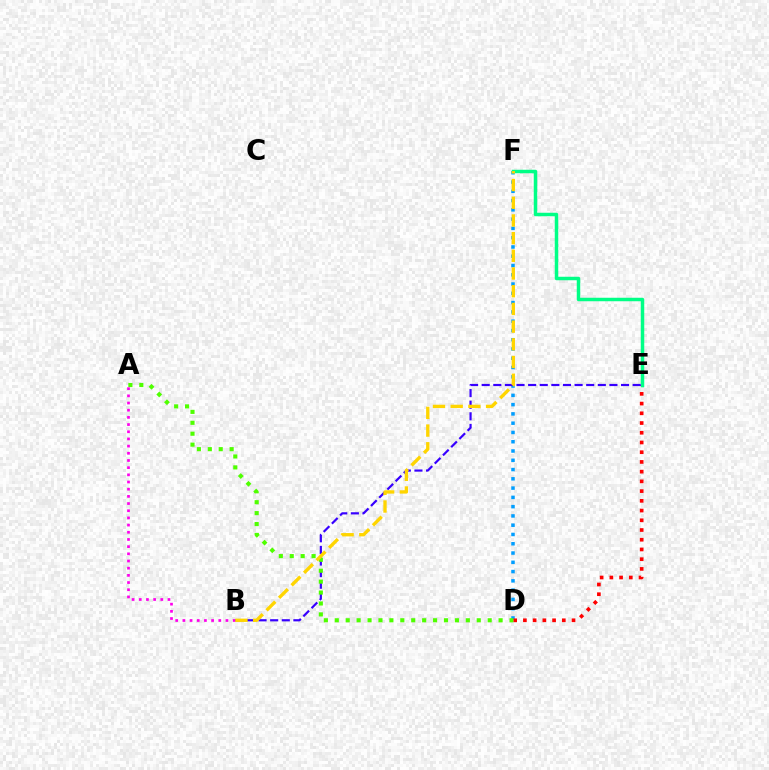{('D', 'F'): [{'color': '#009eff', 'line_style': 'dotted', 'thickness': 2.52}], ('A', 'B'): [{'color': '#ff00ed', 'line_style': 'dotted', 'thickness': 1.95}], ('D', 'E'): [{'color': '#ff0000', 'line_style': 'dotted', 'thickness': 2.64}], ('E', 'F'): [{'color': '#00ff86', 'line_style': 'solid', 'thickness': 2.51}], ('B', 'E'): [{'color': '#3700ff', 'line_style': 'dashed', 'thickness': 1.58}], ('A', 'D'): [{'color': '#4fff00', 'line_style': 'dotted', 'thickness': 2.97}], ('B', 'F'): [{'color': '#ffd500', 'line_style': 'dashed', 'thickness': 2.4}]}